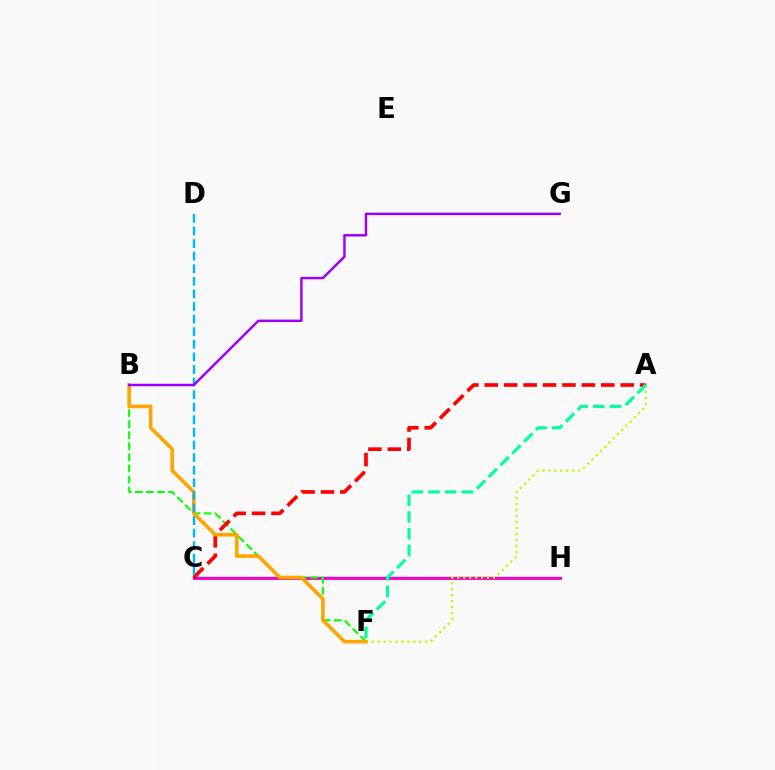{('C', 'H'): [{'color': '#0010ff', 'line_style': 'solid', 'thickness': 1.67}, {'color': '#ff00bd', 'line_style': 'solid', 'thickness': 2.04}], ('B', 'F'): [{'color': '#08ff00', 'line_style': 'dashed', 'thickness': 1.5}, {'color': '#ffa500', 'line_style': 'solid', 'thickness': 2.6}], ('A', 'F'): [{'color': '#b3ff00', 'line_style': 'dotted', 'thickness': 1.62}, {'color': '#00ff9d', 'line_style': 'dashed', 'thickness': 2.27}], ('A', 'C'): [{'color': '#ff0000', 'line_style': 'dashed', 'thickness': 2.64}], ('C', 'D'): [{'color': '#00b5ff', 'line_style': 'dashed', 'thickness': 1.71}], ('B', 'G'): [{'color': '#9b00ff', 'line_style': 'solid', 'thickness': 1.77}]}